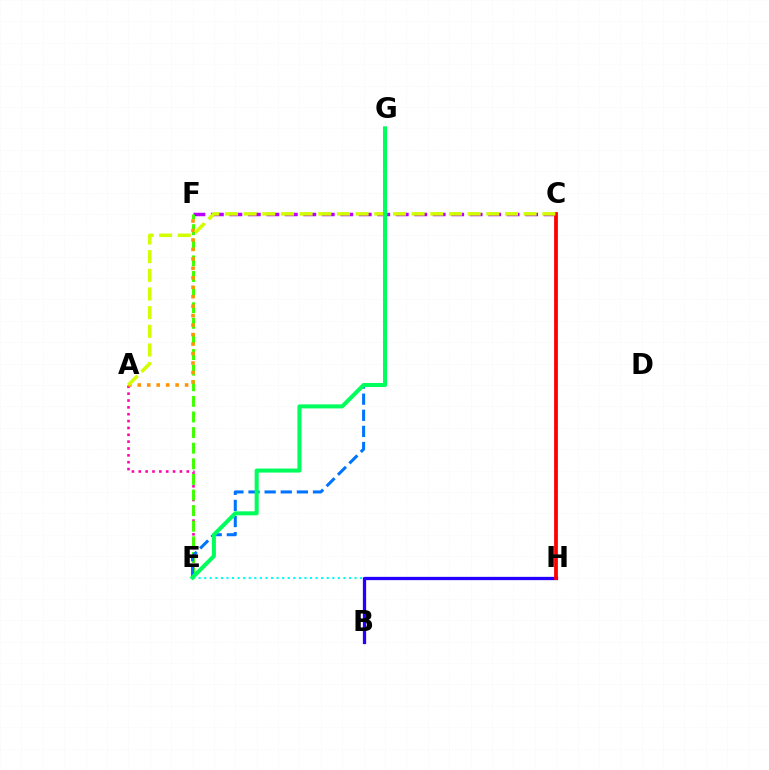{('C', 'F'): [{'color': '#b900ff', 'line_style': 'dashed', 'thickness': 2.51}], ('A', 'E'): [{'color': '#ff00ac', 'line_style': 'dotted', 'thickness': 1.86}], ('E', 'H'): [{'color': '#00fff6', 'line_style': 'dotted', 'thickness': 1.51}], ('E', 'F'): [{'color': '#3dff00', 'line_style': 'dashed', 'thickness': 2.12}], ('A', 'F'): [{'color': '#ff9400', 'line_style': 'dotted', 'thickness': 2.57}], ('B', 'H'): [{'color': '#2500ff', 'line_style': 'solid', 'thickness': 2.36}], ('E', 'G'): [{'color': '#0074ff', 'line_style': 'dashed', 'thickness': 2.19}, {'color': '#00ff5c', 'line_style': 'solid', 'thickness': 2.9}], ('C', 'H'): [{'color': '#ff0000', 'line_style': 'solid', 'thickness': 2.7}], ('A', 'C'): [{'color': '#d1ff00', 'line_style': 'dashed', 'thickness': 2.54}]}